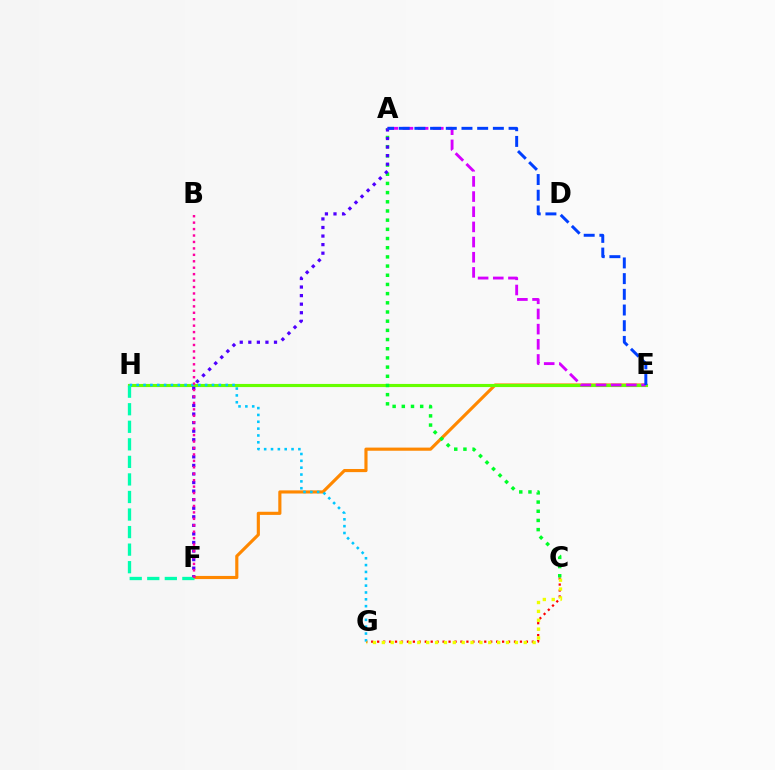{('E', 'F'): [{'color': '#ff8800', 'line_style': 'solid', 'thickness': 2.26}], ('E', 'H'): [{'color': '#66ff00', 'line_style': 'solid', 'thickness': 2.25}], ('C', 'G'): [{'color': '#ff0000', 'line_style': 'dotted', 'thickness': 1.62}, {'color': '#eeff00', 'line_style': 'dotted', 'thickness': 2.41}], ('A', 'C'): [{'color': '#00ff27', 'line_style': 'dotted', 'thickness': 2.5}], ('G', 'H'): [{'color': '#00c7ff', 'line_style': 'dotted', 'thickness': 1.86}], ('A', 'F'): [{'color': '#4f00ff', 'line_style': 'dotted', 'thickness': 2.33}], ('A', 'E'): [{'color': '#d600ff', 'line_style': 'dashed', 'thickness': 2.06}, {'color': '#003fff', 'line_style': 'dashed', 'thickness': 2.13}], ('F', 'H'): [{'color': '#00ffaf', 'line_style': 'dashed', 'thickness': 2.38}], ('B', 'F'): [{'color': '#ff00a0', 'line_style': 'dotted', 'thickness': 1.75}]}